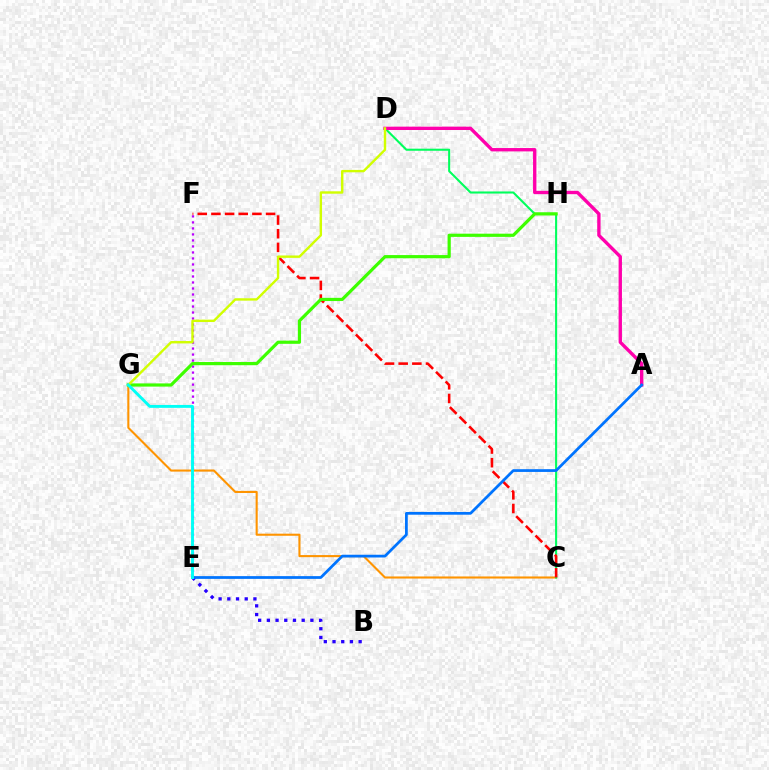{('E', 'F'): [{'color': '#b900ff', 'line_style': 'dotted', 'thickness': 1.63}], ('B', 'E'): [{'color': '#2500ff', 'line_style': 'dotted', 'thickness': 2.37}], ('C', 'G'): [{'color': '#ff9400', 'line_style': 'solid', 'thickness': 1.51}], ('C', 'D'): [{'color': '#00ff5c', 'line_style': 'solid', 'thickness': 1.5}], ('C', 'F'): [{'color': '#ff0000', 'line_style': 'dashed', 'thickness': 1.86}], ('G', 'H'): [{'color': '#3dff00', 'line_style': 'solid', 'thickness': 2.3}], ('A', 'D'): [{'color': '#ff00ac', 'line_style': 'solid', 'thickness': 2.41}], ('D', 'G'): [{'color': '#d1ff00', 'line_style': 'solid', 'thickness': 1.73}], ('A', 'E'): [{'color': '#0074ff', 'line_style': 'solid', 'thickness': 1.98}], ('E', 'G'): [{'color': '#00fff6', 'line_style': 'solid', 'thickness': 2.09}]}